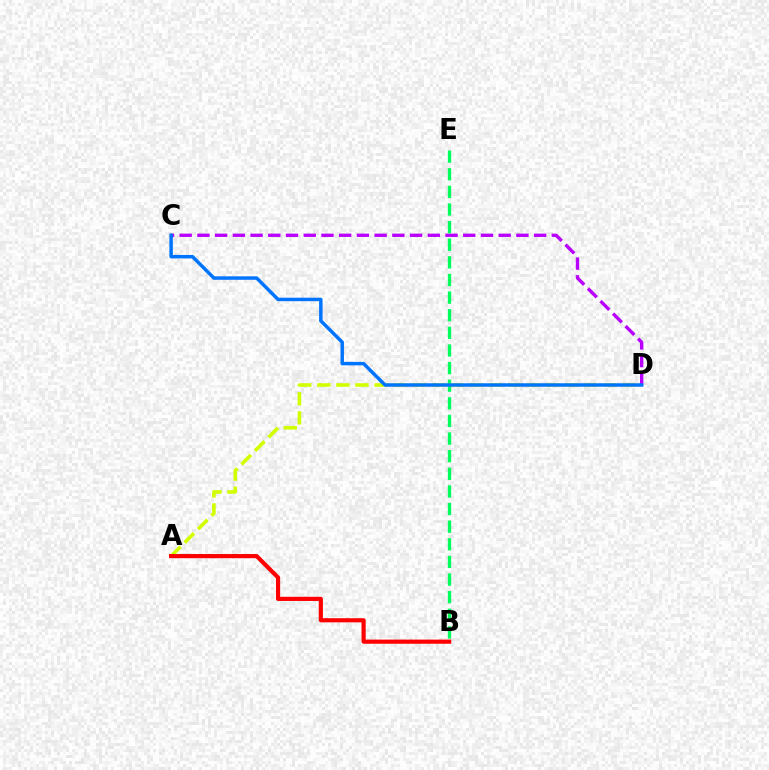{('C', 'D'): [{'color': '#b900ff', 'line_style': 'dashed', 'thickness': 2.41}, {'color': '#0074ff', 'line_style': 'solid', 'thickness': 2.5}], ('A', 'D'): [{'color': '#d1ff00', 'line_style': 'dashed', 'thickness': 2.59}], ('B', 'E'): [{'color': '#00ff5c', 'line_style': 'dashed', 'thickness': 2.39}], ('A', 'B'): [{'color': '#ff0000', 'line_style': 'solid', 'thickness': 3.0}]}